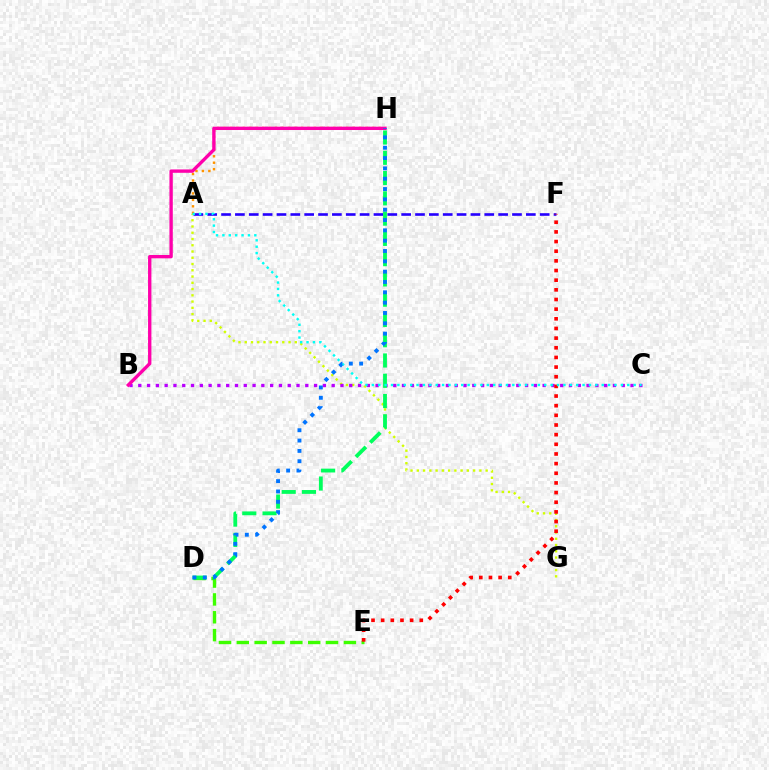{('A', 'F'): [{'color': '#2500ff', 'line_style': 'dashed', 'thickness': 1.88}], ('A', 'H'): [{'color': '#ff9400', 'line_style': 'dotted', 'thickness': 1.76}], ('A', 'G'): [{'color': '#d1ff00', 'line_style': 'dotted', 'thickness': 1.7}], ('B', 'C'): [{'color': '#b900ff', 'line_style': 'dotted', 'thickness': 2.39}], ('D', 'E'): [{'color': '#3dff00', 'line_style': 'dashed', 'thickness': 2.42}], ('E', 'F'): [{'color': '#ff0000', 'line_style': 'dotted', 'thickness': 2.62}], ('D', 'H'): [{'color': '#00ff5c', 'line_style': 'dashed', 'thickness': 2.75}, {'color': '#0074ff', 'line_style': 'dotted', 'thickness': 2.81}], ('B', 'H'): [{'color': '#ff00ac', 'line_style': 'solid', 'thickness': 2.41}], ('A', 'C'): [{'color': '#00fff6', 'line_style': 'dotted', 'thickness': 1.73}]}